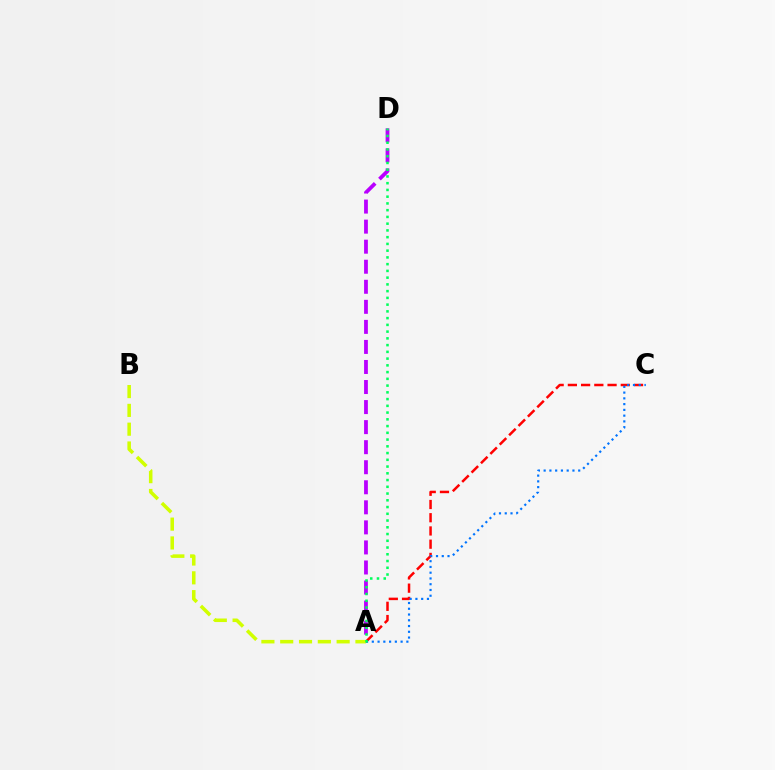{('A', 'D'): [{'color': '#b900ff', 'line_style': 'dashed', 'thickness': 2.72}, {'color': '#00ff5c', 'line_style': 'dotted', 'thickness': 1.83}], ('A', 'C'): [{'color': '#ff0000', 'line_style': 'dashed', 'thickness': 1.8}, {'color': '#0074ff', 'line_style': 'dotted', 'thickness': 1.56}], ('A', 'B'): [{'color': '#d1ff00', 'line_style': 'dashed', 'thickness': 2.56}]}